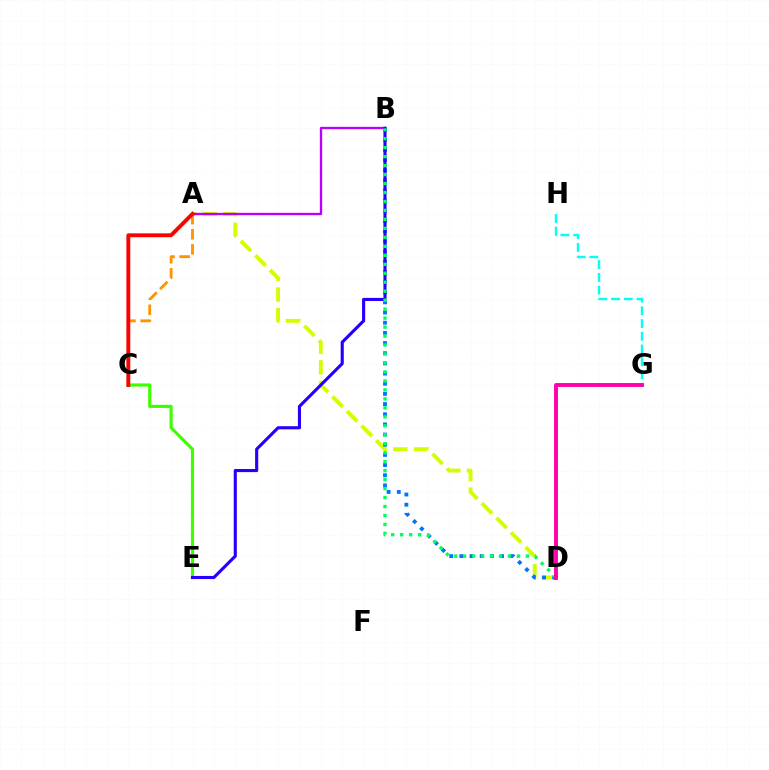{('A', 'D'): [{'color': '#d1ff00', 'line_style': 'dashed', 'thickness': 2.8}], ('C', 'E'): [{'color': '#3dff00', 'line_style': 'solid', 'thickness': 2.26}], ('A', 'B'): [{'color': '#b900ff', 'line_style': 'solid', 'thickness': 1.68}], ('A', 'C'): [{'color': '#ff9400', 'line_style': 'dashed', 'thickness': 2.05}, {'color': '#ff0000', 'line_style': 'solid', 'thickness': 2.79}], ('B', 'D'): [{'color': '#0074ff', 'line_style': 'dotted', 'thickness': 2.76}, {'color': '#00ff5c', 'line_style': 'dotted', 'thickness': 2.44}], ('B', 'E'): [{'color': '#2500ff', 'line_style': 'solid', 'thickness': 2.25}], ('G', 'H'): [{'color': '#00fff6', 'line_style': 'dashed', 'thickness': 1.73}], ('D', 'G'): [{'color': '#ff00ac', 'line_style': 'solid', 'thickness': 2.8}]}